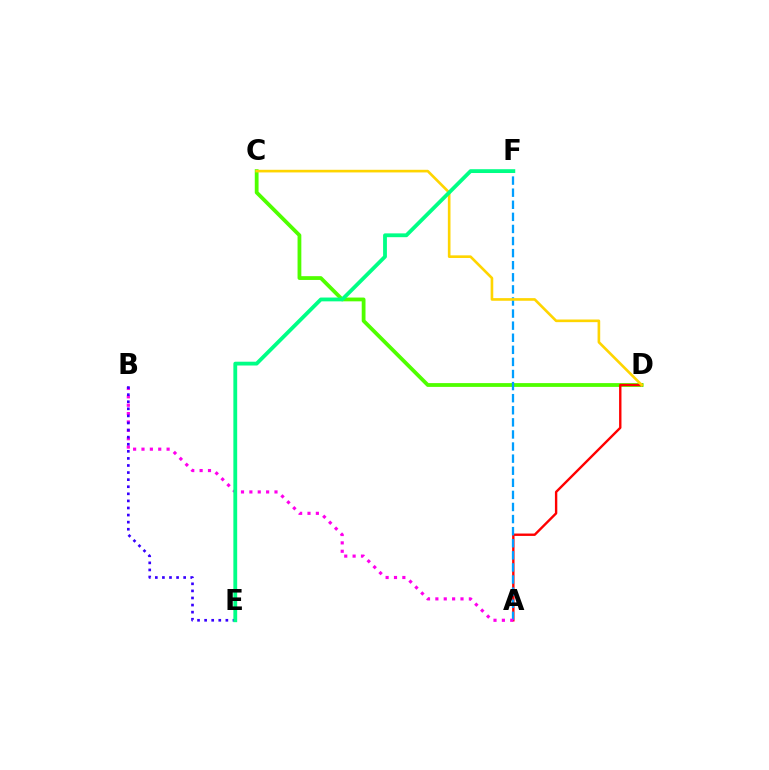{('C', 'D'): [{'color': '#4fff00', 'line_style': 'solid', 'thickness': 2.73}, {'color': '#ffd500', 'line_style': 'solid', 'thickness': 1.9}], ('A', 'D'): [{'color': '#ff0000', 'line_style': 'solid', 'thickness': 1.72}], ('A', 'F'): [{'color': '#009eff', 'line_style': 'dashed', 'thickness': 1.64}], ('A', 'B'): [{'color': '#ff00ed', 'line_style': 'dotted', 'thickness': 2.28}], ('B', 'E'): [{'color': '#3700ff', 'line_style': 'dotted', 'thickness': 1.92}], ('E', 'F'): [{'color': '#00ff86', 'line_style': 'solid', 'thickness': 2.74}]}